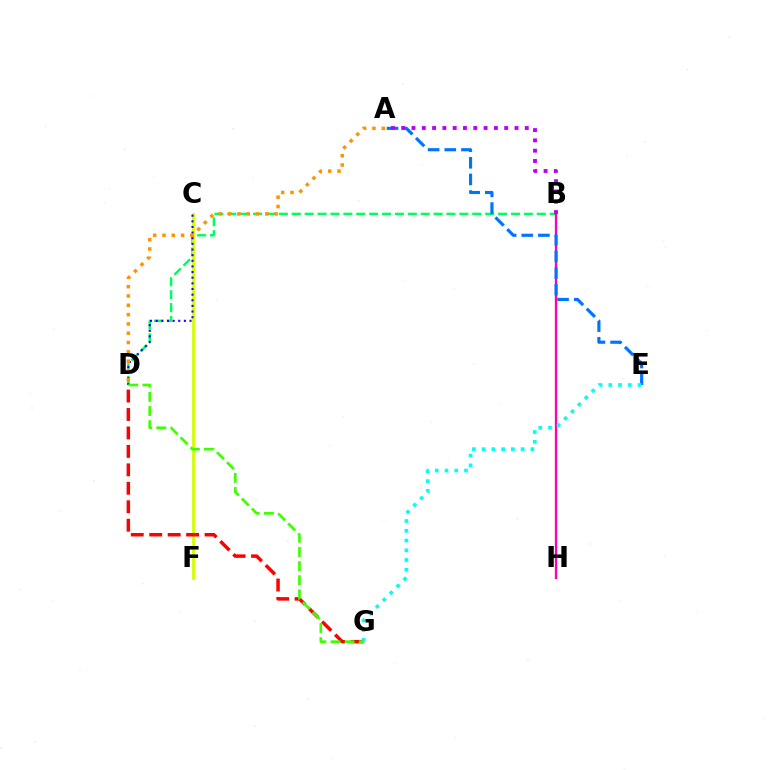{('B', 'D'): [{'color': '#00ff5c', 'line_style': 'dashed', 'thickness': 1.75}], ('B', 'H'): [{'color': '#ff00ac', 'line_style': 'solid', 'thickness': 1.66}], ('A', 'E'): [{'color': '#0074ff', 'line_style': 'dashed', 'thickness': 2.26}], ('C', 'F'): [{'color': '#d1ff00', 'line_style': 'solid', 'thickness': 2.02}], ('C', 'D'): [{'color': '#2500ff', 'line_style': 'dotted', 'thickness': 1.53}], ('D', 'G'): [{'color': '#ff0000', 'line_style': 'dashed', 'thickness': 2.51}, {'color': '#3dff00', 'line_style': 'dashed', 'thickness': 1.92}], ('A', 'D'): [{'color': '#ff9400', 'line_style': 'dotted', 'thickness': 2.53}], ('E', 'G'): [{'color': '#00fff6', 'line_style': 'dotted', 'thickness': 2.65}], ('A', 'B'): [{'color': '#b900ff', 'line_style': 'dotted', 'thickness': 2.8}]}